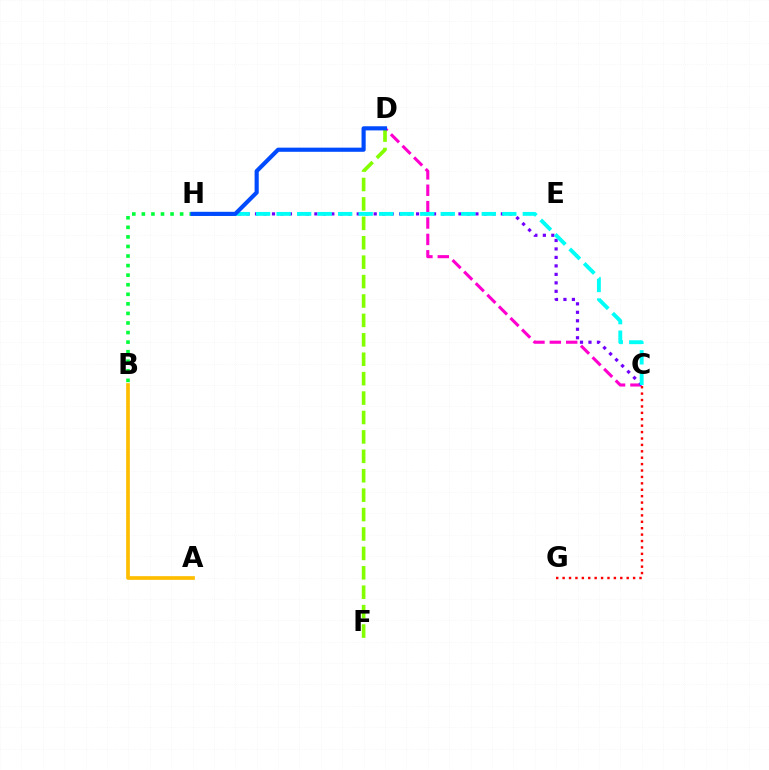{('C', 'D'): [{'color': '#ff00cf', 'line_style': 'dashed', 'thickness': 2.23}], ('D', 'F'): [{'color': '#84ff00', 'line_style': 'dashed', 'thickness': 2.64}], ('A', 'B'): [{'color': '#ffbd00', 'line_style': 'solid', 'thickness': 2.66}], ('B', 'H'): [{'color': '#00ff39', 'line_style': 'dotted', 'thickness': 2.6}], ('C', 'H'): [{'color': '#7200ff', 'line_style': 'dotted', 'thickness': 2.3}, {'color': '#00fff6', 'line_style': 'dashed', 'thickness': 2.79}], ('C', 'G'): [{'color': '#ff0000', 'line_style': 'dotted', 'thickness': 1.74}], ('D', 'H'): [{'color': '#004bff', 'line_style': 'solid', 'thickness': 2.98}]}